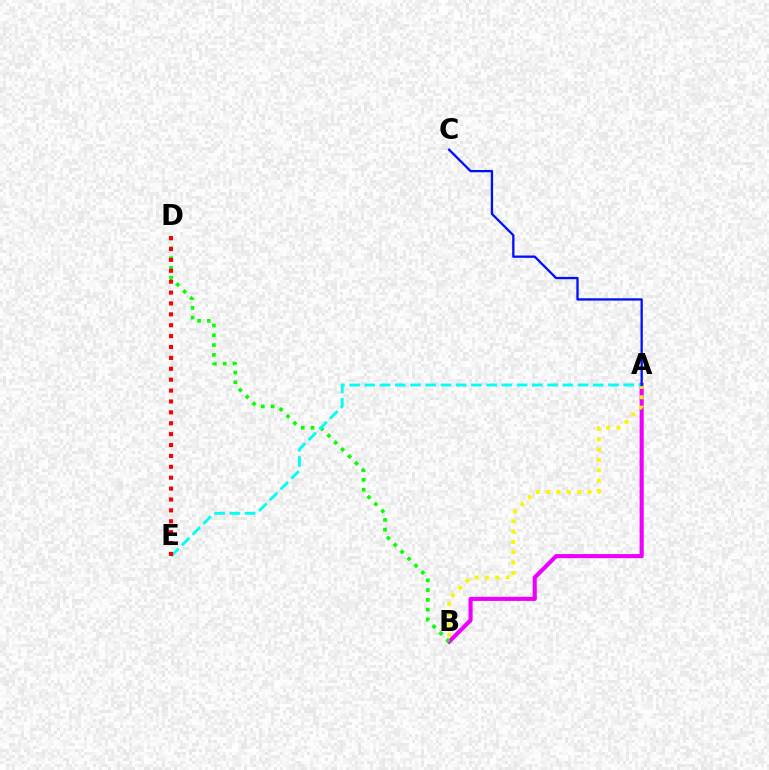{('A', 'B'): [{'color': '#ee00ff', 'line_style': 'solid', 'thickness': 2.96}, {'color': '#fcf500', 'line_style': 'dotted', 'thickness': 2.81}], ('B', 'D'): [{'color': '#08ff00', 'line_style': 'dotted', 'thickness': 2.65}], ('A', 'E'): [{'color': '#00fff6', 'line_style': 'dashed', 'thickness': 2.07}], ('A', 'C'): [{'color': '#0010ff', 'line_style': 'solid', 'thickness': 1.66}], ('D', 'E'): [{'color': '#ff0000', 'line_style': 'dotted', 'thickness': 2.96}]}